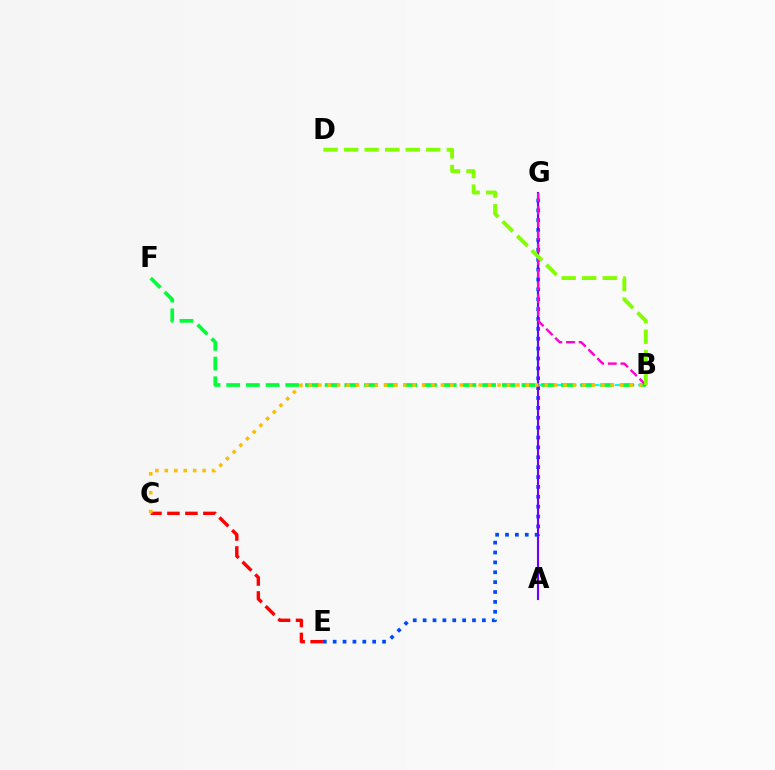{('C', 'E'): [{'color': '#ff0000', 'line_style': 'dashed', 'thickness': 2.44}], ('E', 'G'): [{'color': '#004bff', 'line_style': 'dotted', 'thickness': 2.68}], ('B', 'G'): [{'color': '#00fff6', 'line_style': 'dashed', 'thickness': 1.58}, {'color': '#ff00cf', 'line_style': 'dashed', 'thickness': 1.72}], ('B', 'F'): [{'color': '#00ff39', 'line_style': 'dashed', 'thickness': 2.67}], ('A', 'G'): [{'color': '#7200ff', 'line_style': 'solid', 'thickness': 1.52}], ('B', 'D'): [{'color': '#84ff00', 'line_style': 'dashed', 'thickness': 2.79}], ('B', 'C'): [{'color': '#ffbd00', 'line_style': 'dotted', 'thickness': 2.56}]}